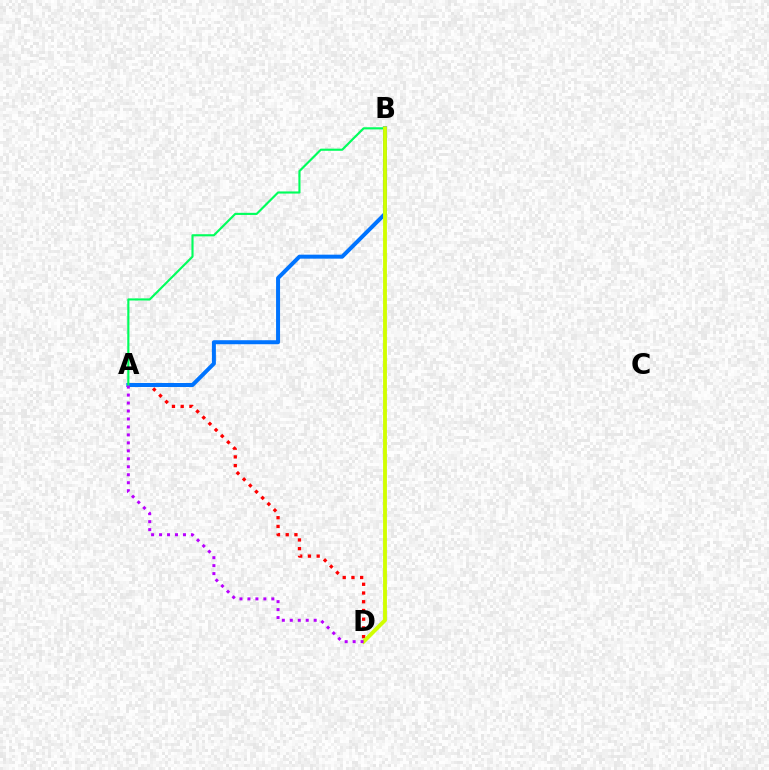{('A', 'D'): [{'color': '#ff0000', 'line_style': 'dotted', 'thickness': 2.37}, {'color': '#b900ff', 'line_style': 'dotted', 'thickness': 2.16}], ('A', 'B'): [{'color': '#0074ff', 'line_style': 'solid', 'thickness': 2.87}, {'color': '#00ff5c', 'line_style': 'solid', 'thickness': 1.54}], ('B', 'D'): [{'color': '#d1ff00', 'line_style': 'solid', 'thickness': 2.77}]}